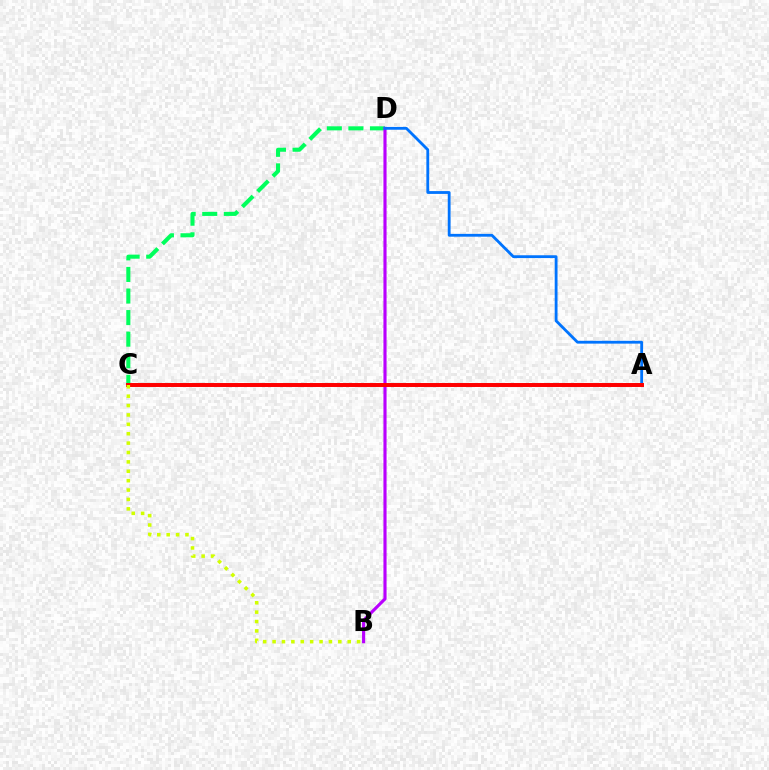{('C', 'D'): [{'color': '#00ff5c', 'line_style': 'dashed', 'thickness': 2.93}], ('B', 'D'): [{'color': '#b900ff', 'line_style': 'solid', 'thickness': 2.26}], ('A', 'D'): [{'color': '#0074ff', 'line_style': 'solid', 'thickness': 2.03}], ('A', 'C'): [{'color': '#ff0000', 'line_style': 'solid', 'thickness': 2.85}], ('B', 'C'): [{'color': '#d1ff00', 'line_style': 'dotted', 'thickness': 2.55}]}